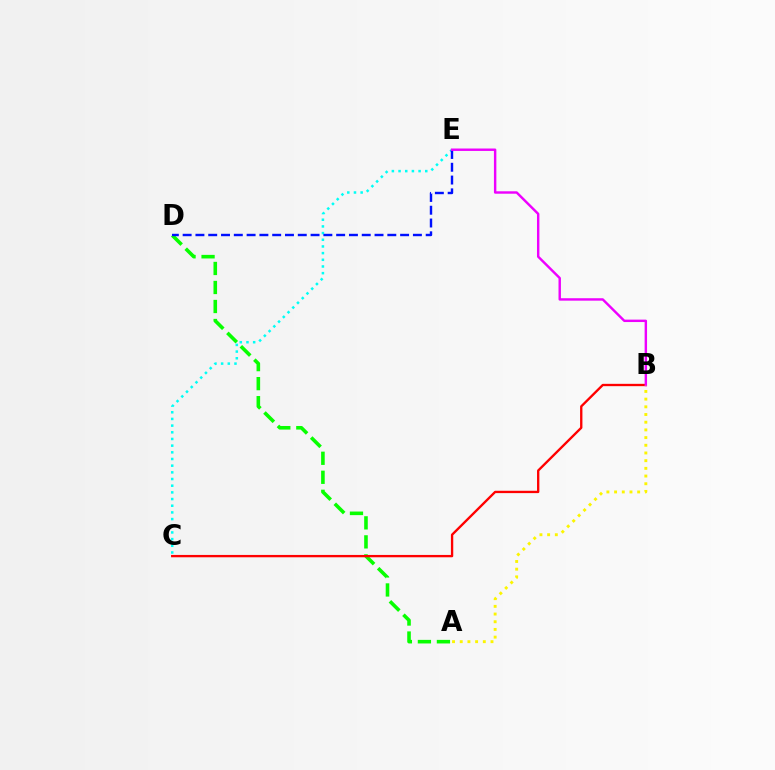{('A', 'D'): [{'color': '#08ff00', 'line_style': 'dashed', 'thickness': 2.58}], ('B', 'C'): [{'color': '#ff0000', 'line_style': 'solid', 'thickness': 1.68}], ('C', 'E'): [{'color': '#00fff6', 'line_style': 'dotted', 'thickness': 1.81}], ('D', 'E'): [{'color': '#0010ff', 'line_style': 'dashed', 'thickness': 1.74}], ('B', 'E'): [{'color': '#ee00ff', 'line_style': 'solid', 'thickness': 1.75}], ('A', 'B'): [{'color': '#fcf500', 'line_style': 'dotted', 'thickness': 2.09}]}